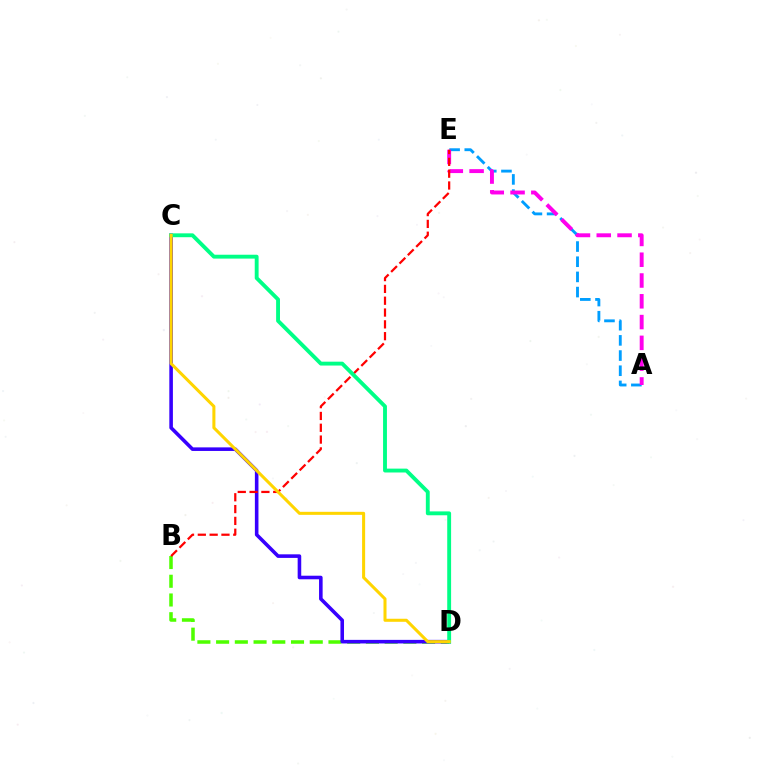{('A', 'E'): [{'color': '#009eff', 'line_style': 'dashed', 'thickness': 2.06}, {'color': '#ff00ed', 'line_style': 'dashed', 'thickness': 2.82}], ('B', 'D'): [{'color': '#4fff00', 'line_style': 'dashed', 'thickness': 2.54}], ('C', 'D'): [{'color': '#3700ff', 'line_style': 'solid', 'thickness': 2.58}, {'color': '#00ff86', 'line_style': 'solid', 'thickness': 2.79}, {'color': '#ffd500', 'line_style': 'solid', 'thickness': 2.19}], ('B', 'E'): [{'color': '#ff0000', 'line_style': 'dashed', 'thickness': 1.61}]}